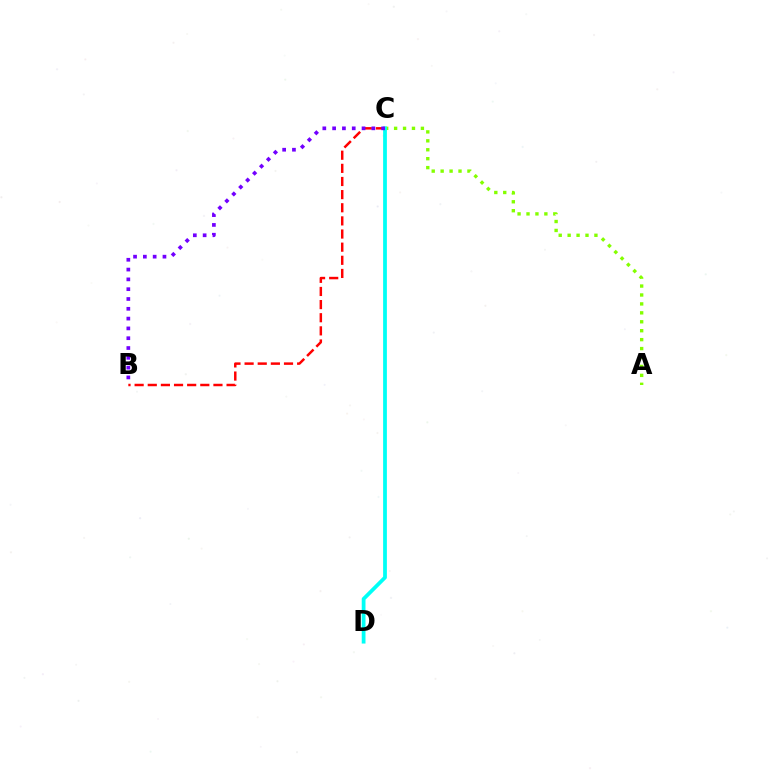{('A', 'C'): [{'color': '#84ff00', 'line_style': 'dotted', 'thickness': 2.43}], ('C', 'D'): [{'color': '#00fff6', 'line_style': 'solid', 'thickness': 2.71}], ('B', 'C'): [{'color': '#ff0000', 'line_style': 'dashed', 'thickness': 1.78}, {'color': '#7200ff', 'line_style': 'dotted', 'thickness': 2.66}]}